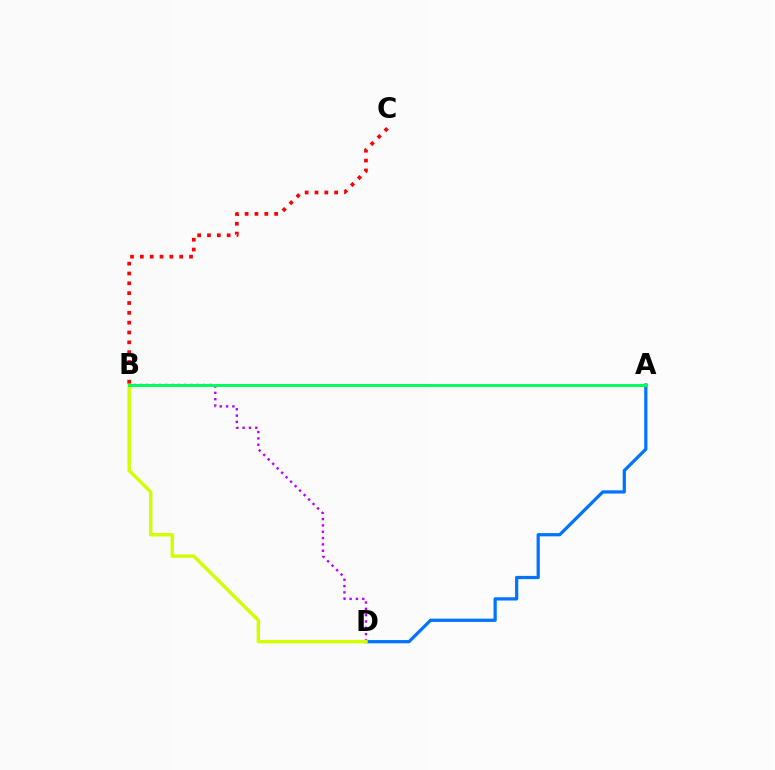{('A', 'D'): [{'color': '#0074ff', 'line_style': 'solid', 'thickness': 2.32}], ('B', 'D'): [{'color': '#b900ff', 'line_style': 'dotted', 'thickness': 1.72}, {'color': '#d1ff00', 'line_style': 'solid', 'thickness': 2.47}], ('B', 'C'): [{'color': '#ff0000', 'line_style': 'dotted', 'thickness': 2.67}], ('A', 'B'): [{'color': '#00ff5c', 'line_style': 'solid', 'thickness': 2.13}]}